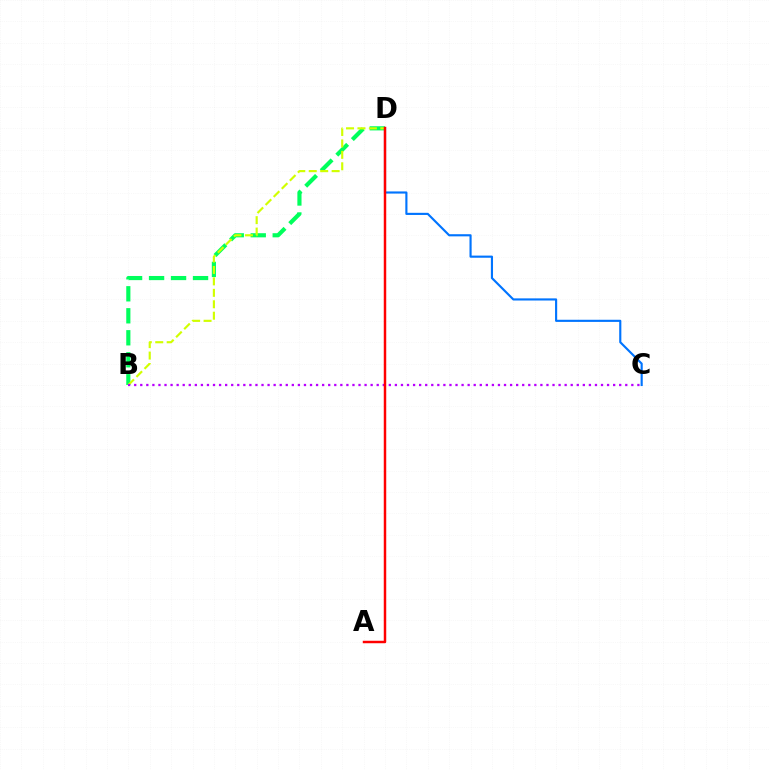{('B', 'D'): [{'color': '#00ff5c', 'line_style': 'dashed', 'thickness': 2.99}, {'color': '#d1ff00', 'line_style': 'dashed', 'thickness': 1.55}], ('C', 'D'): [{'color': '#0074ff', 'line_style': 'solid', 'thickness': 1.54}], ('B', 'C'): [{'color': '#b900ff', 'line_style': 'dotted', 'thickness': 1.65}], ('A', 'D'): [{'color': '#ff0000', 'line_style': 'solid', 'thickness': 1.78}]}